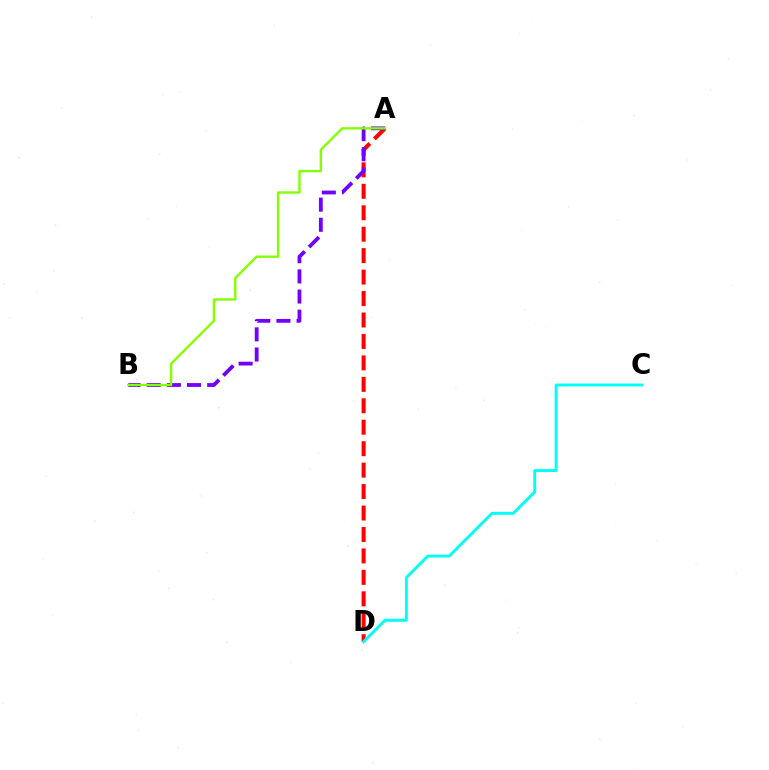{('A', 'D'): [{'color': '#ff0000', 'line_style': 'dashed', 'thickness': 2.91}], ('A', 'B'): [{'color': '#7200ff', 'line_style': 'dashed', 'thickness': 2.74}, {'color': '#84ff00', 'line_style': 'solid', 'thickness': 1.7}], ('C', 'D'): [{'color': '#00fff6', 'line_style': 'solid', 'thickness': 2.1}]}